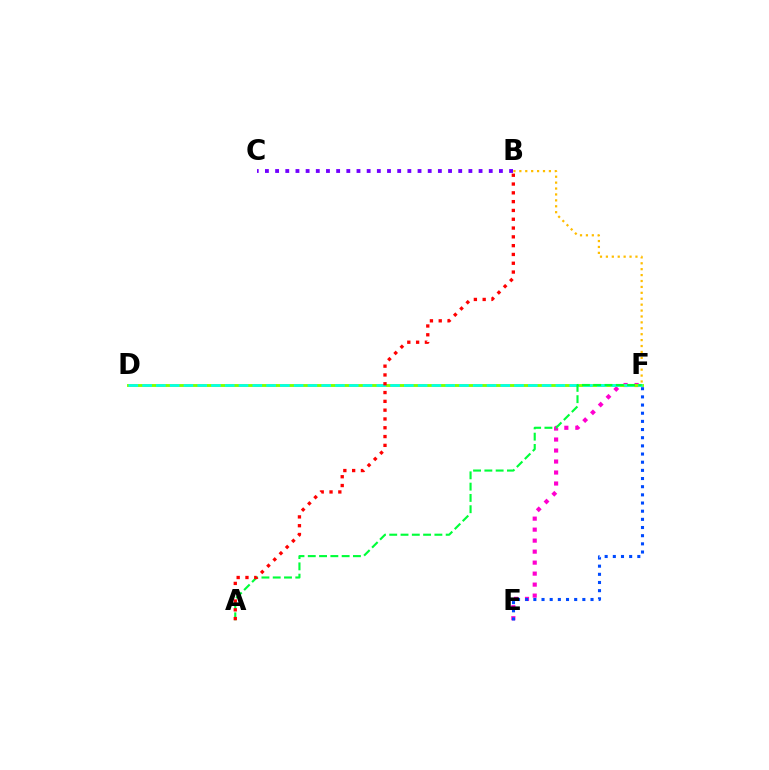{('E', 'F'): [{'color': '#ff00cf', 'line_style': 'dotted', 'thickness': 2.99}, {'color': '#004bff', 'line_style': 'dotted', 'thickness': 2.22}], ('D', 'F'): [{'color': '#84ff00', 'line_style': 'solid', 'thickness': 2.09}, {'color': '#00fff6', 'line_style': 'dashed', 'thickness': 1.87}], ('B', 'C'): [{'color': '#7200ff', 'line_style': 'dotted', 'thickness': 2.76}], ('A', 'F'): [{'color': '#00ff39', 'line_style': 'dashed', 'thickness': 1.53}], ('A', 'B'): [{'color': '#ff0000', 'line_style': 'dotted', 'thickness': 2.39}], ('B', 'F'): [{'color': '#ffbd00', 'line_style': 'dotted', 'thickness': 1.61}]}